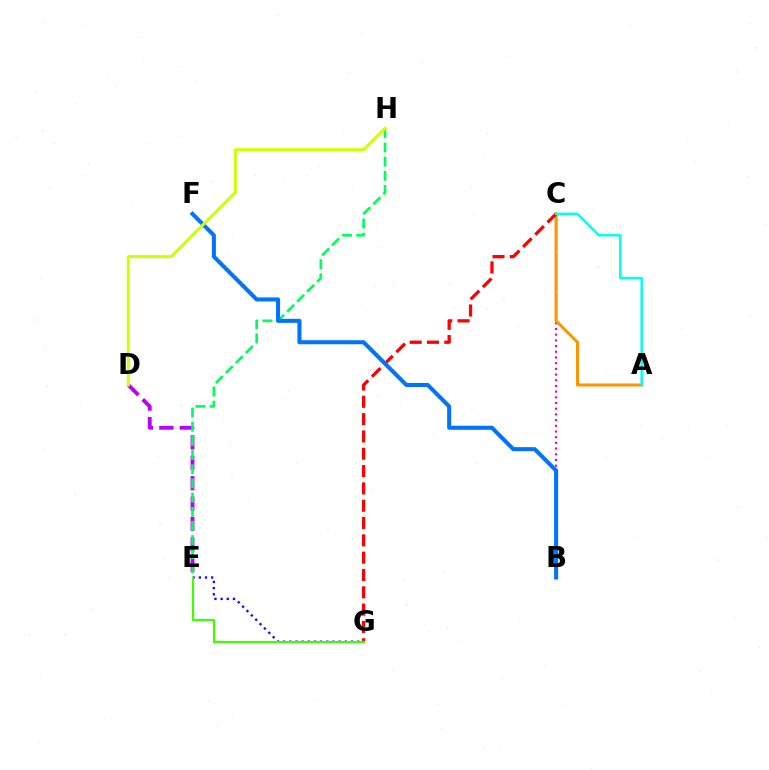{('E', 'G'): [{'color': '#2500ff', 'line_style': 'dotted', 'thickness': 1.68}, {'color': '#3dff00', 'line_style': 'solid', 'thickness': 1.57}], ('B', 'C'): [{'color': '#ff00ac', 'line_style': 'dotted', 'thickness': 1.55}], ('A', 'C'): [{'color': '#ff9400', 'line_style': 'solid', 'thickness': 2.17}, {'color': '#00fff6', 'line_style': 'solid', 'thickness': 1.77}], ('C', 'G'): [{'color': '#ff0000', 'line_style': 'dashed', 'thickness': 2.35}], ('D', 'E'): [{'color': '#b900ff', 'line_style': 'dashed', 'thickness': 2.77}], ('E', 'H'): [{'color': '#00ff5c', 'line_style': 'dashed', 'thickness': 1.92}], ('B', 'F'): [{'color': '#0074ff', 'line_style': 'solid', 'thickness': 2.92}], ('D', 'H'): [{'color': '#d1ff00', 'line_style': 'solid', 'thickness': 2.18}]}